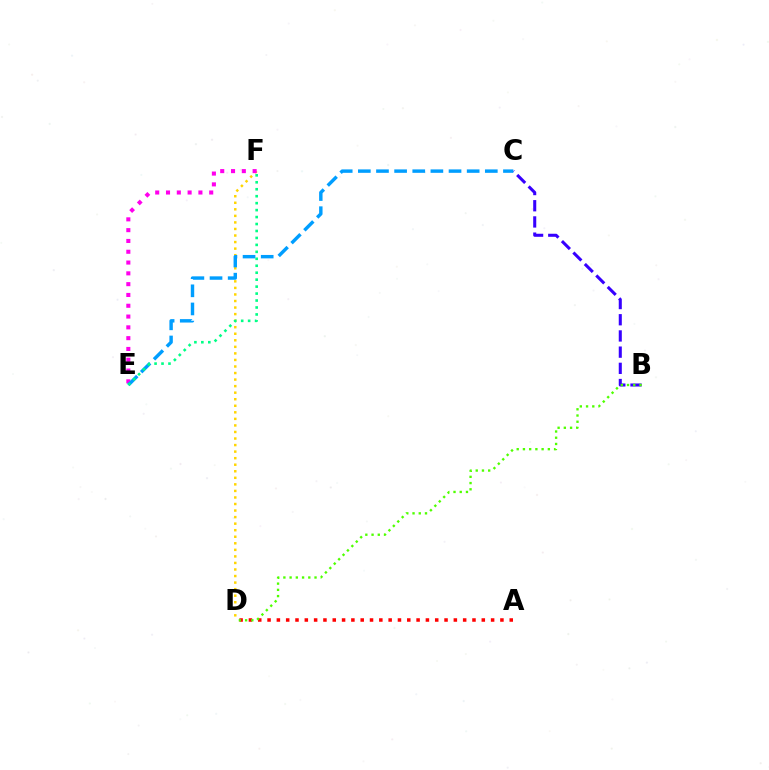{('B', 'C'): [{'color': '#3700ff', 'line_style': 'dashed', 'thickness': 2.2}], ('D', 'F'): [{'color': '#ffd500', 'line_style': 'dotted', 'thickness': 1.78}], ('E', 'F'): [{'color': '#ff00ed', 'line_style': 'dotted', 'thickness': 2.93}, {'color': '#00ff86', 'line_style': 'dotted', 'thickness': 1.89}], ('A', 'D'): [{'color': '#ff0000', 'line_style': 'dotted', 'thickness': 2.53}], ('B', 'D'): [{'color': '#4fff00', 'line_style': 'dotted', 'thickness': 1.69}], ('C', 'E'): [{'color': '#009eff', 'line_style': 'dashed', 'thickness': 2.46}]}